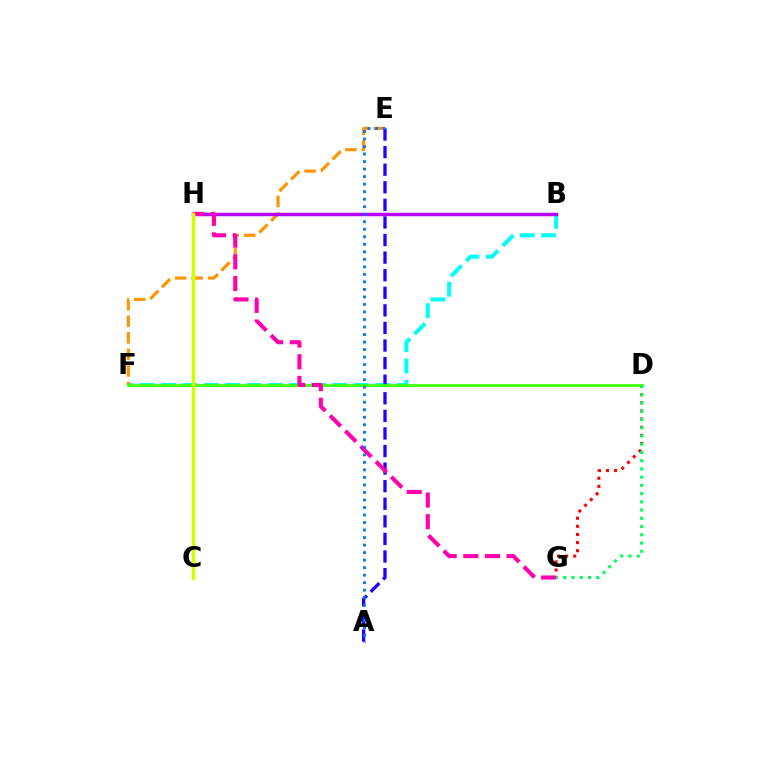{('B', 'F'): [{'color': '#00fff6', 'line_style': 'dashed', 'thickness': 2.91}], ('E', 'F'): [{'color': '#ff9400', 'line_style': 'dashed', 'thickness': 2.25}], ('D', 'G'): [{'color': '#ff0000', 'line_style': 'dotted', 'thickness': 2.21}, {'color': '#00ff5c', 'line_style': 'dotted', 'thickness': 2.24}], ('A', 'E'): [{'color': '#2500ff', 'line_style': 'dashed', 'thickness': 2.39}, {'color': '#0074ff', 'line_style': 'dotted', 'thickness': 2.04}], ('D', 'F'): [{'color': '#3dff00', 'line_style': 'solid', 'thickness': 1.93}], ('B', 'H'): [{'color': '#b900ff', 'line_style': 'solid', 'thickness': 2.49}], ('G', 'H'): [{'color': '#ff00ac', 'line_style': 'dashed', 'thickness': 2.94}], ('C', 'H'): [{'color': '#d1ff00', 'line_style': 'solid', 'thickness': 2.51}]}